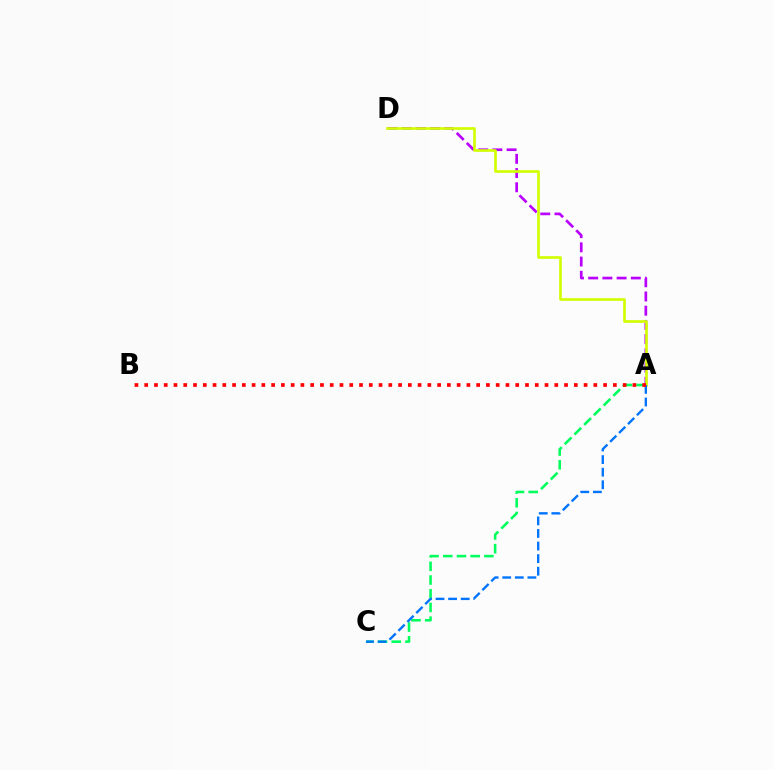{('A', 'D'): [{'color': '#b900ff', 'line_style': 'dashed', 'thickness': 1.93}, {'color': '#d1ff00', 'line_style': 'solid', 'thickness': 1.92}], ('A', 'C'): [{'color': '#00ff5c', 'line_style': 'dashed', 'thickness': 1.86}, {'color': '#0074ff', 'line_style': 'dashed', 'thickness': 1.71}], ('A', 'B'): [{'color': '#ff0000', 'line_style': 'dotted', 'thickness': 2.65}]}